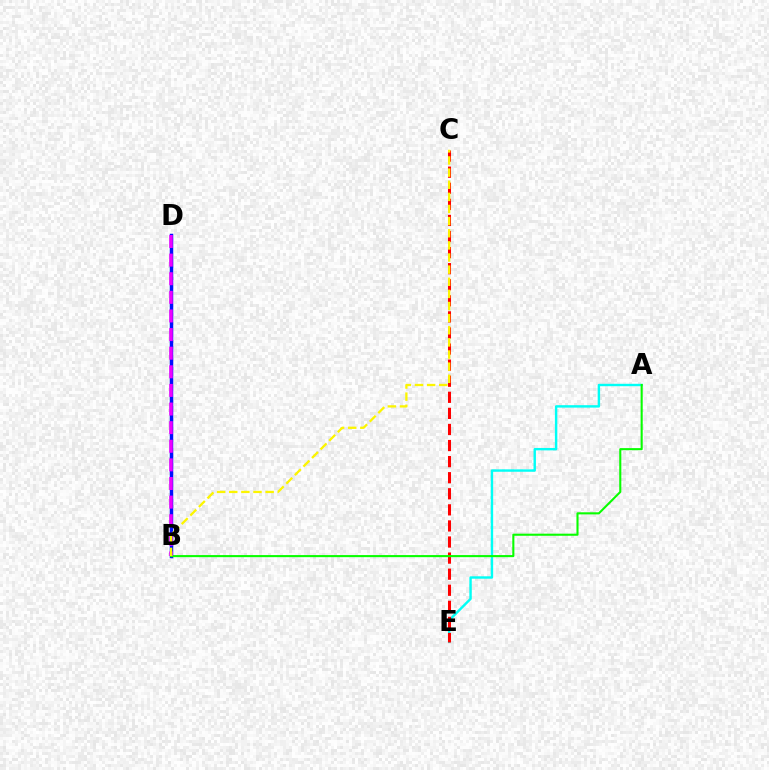{('B', 'D'): [{'color': '#0010ff', 'line_style': 'solid', 'thickness': 2.51}, {'color': '#ee00ff', 'line_style': 'dashed', 'thickness': 2.53}], ('A', 'E'): [{'color': '#00fff6', 'line_style': 'solid', 'thickness': 1.74}], ('C', 'E'): [{'color': '#ff0000', 'line_style': 'dashed', 'thickness': 2.18}], ('A', 'B'): [{'color': '#08ff00', 'line_style': 'solid', 'thickness': 1.51}], ('B', 'C'): [{'color': '#fcf500', 'line_style': 'dashed', 'thickness': 1.65}]}